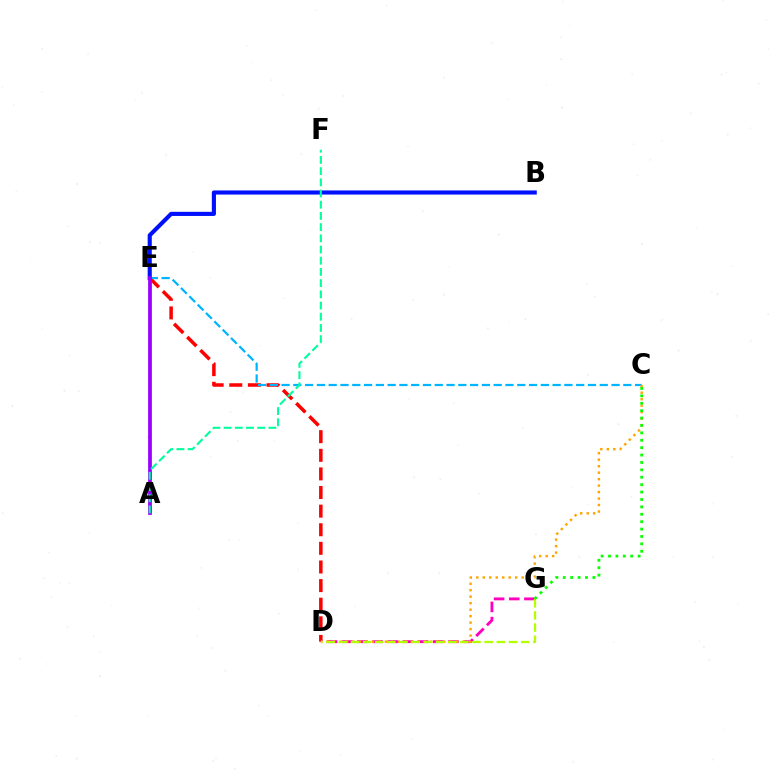{('D', 'E'): [{'color': '#ff0000', 'line_style': 'dashed', 'thickness': 2.53}], ('C', 'E'): [{'color': '#00b5ff', 'line_style': 'dashed', 'thickness': 1.6}], ('D', 'G'): [{'color': '#ff00bd', 'line_style': 'dashed', 'thickness': 2.06}, {'color': '#b3ff00', 'line_style': 'dashed', 'thickness': 1.65}], ('C', 'D'): [{'color': '#ffa500', 'line_style': 'dotted', 'thickness': 1.76}], ('B', 'E'): [{'color': '#0010ff', 'line_style': 'solid', 'thickness': 2.96}], ('A', 'E'): [{'color': '#9b00ff', 'line_style': 'solid', 'thickness': 2.7}], ('A', 'F'): [{'color': '#00ff9d', 'line_style': 'dashed', 'thickness': 1.52}], ('C', 'G'): [{'color': '#08ff00', 'line_style': 'dotted', 'thickness': 2.01}]}